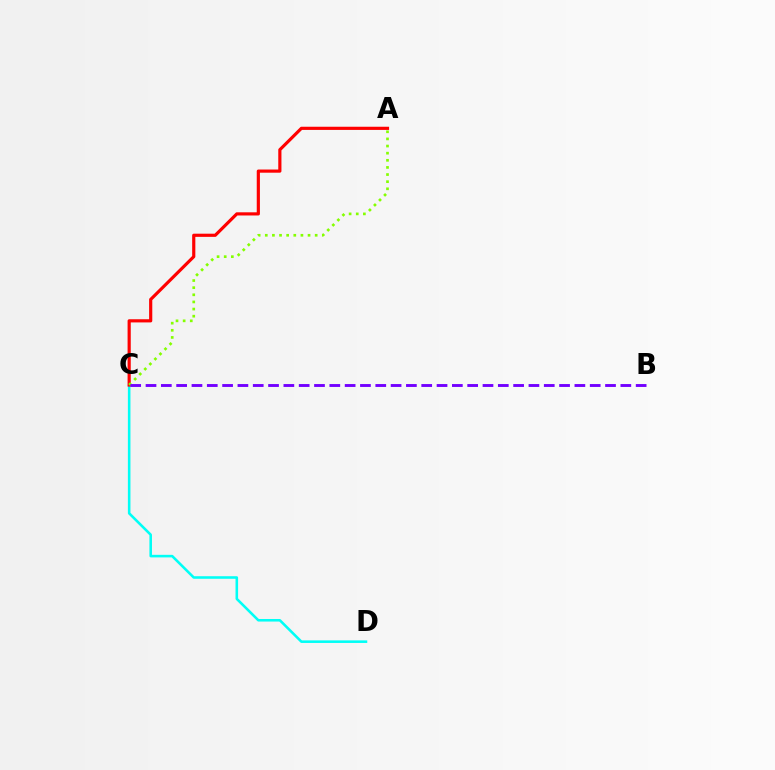{('C', 'D'): [{'color': '#00fff6', 'line_style': 'solid', 'thickness': 1.85}], ('A', 'C'): [{'color': '#ff0000', 'line_style': 'solid', 'thickness': 2.28}, {'color': '#84ff00', 'line_style': 'dotted', 'thickness': 1.94}], ('B', 'C'): [{'color': '#7200ff', 'line_style': 'dashed', 'thickness': 2.08}]}